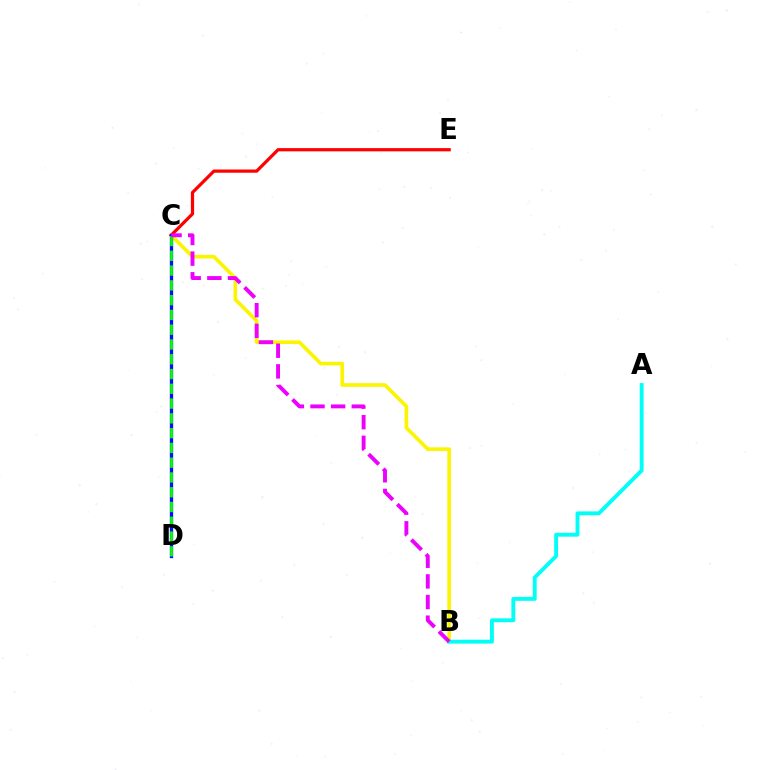{('B', 'C'): [{'color': '#fcf500', 'line_style': 'solid', 'thickness': 2.62}, {'color': '#ee00ff', 'line_style': 'dashed', 'thickness': 2.8}], ('C', 'E'): [{'color': '#ff0000', 'line_style': 'solid', 'thickness': 2.32}], ('C', 'D'): [{'color': '#0010ff', 'line_style': 'solid', 'thickness': 2.39}, {'color': '#08ff00', 'line_style': 'dashed', 'thickness': 2.01}], ('A', 'B'): [{'color': '#00fff6', 'line_style': 'solid', 'thickness': 2.79}]}